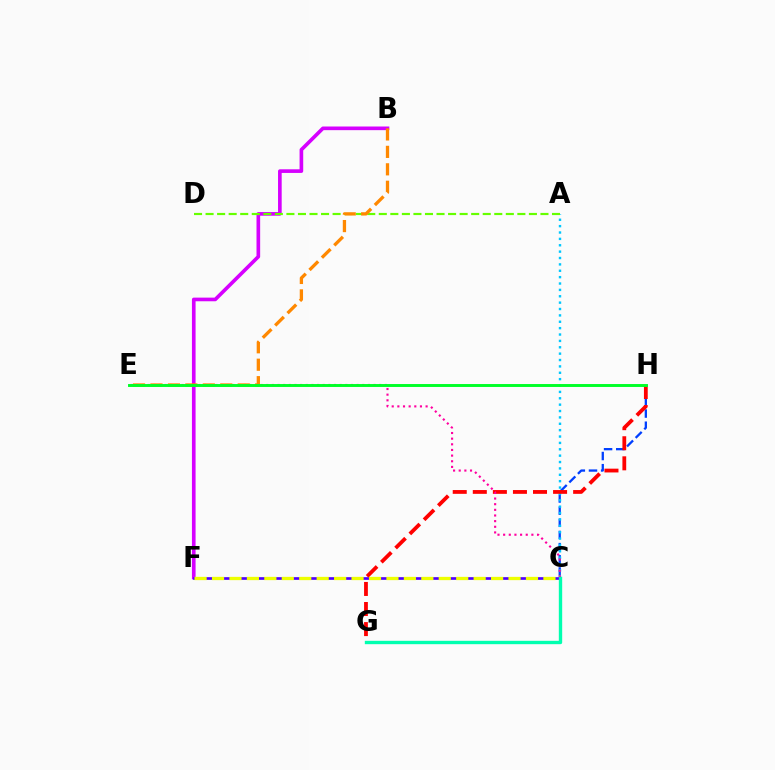{('C', 'H'): [{'color': '#003fff', 'line_style': 'dashed', 'thickness': 1.65}], ('A', 'C'): [{'color': '#00c7ff', 'line_style': 'dotted', 'thickness': 1.73}], ('B', 'F'): [{'color': '#d600ff', 'line_style': 'solid', 'thickness': 2.63}], ('G', 'H'): [{'color': '#ff0000', 'line_style': 'dashed', 'thickness': 2.73}], ('A', 'D'): [{'color': '#66ff00', 'line_style': 'dashed', 'thickness': 1.57}], ('C', 'E'): [{'color': '#ff00a0', 'line_style': 'dotted', 'thickness': 1.53}], ('C', 'F'): [{'color': '#4f00ff', 'line_style': 'solid', 'thickness': 1.93}, {'color': '#eeff00', 'line_style': 'dashed', 'thickness': 2.37}], ('B', 'E'): [{'color': '#ff8800', 'line_style': 'dashed', 'thickness': 2.37}], ('E', 'H'): [{'color': '#00ff27', 'line_style': 'solid', 'thickness': 2.1}], ('C', 'G'): [{'color': '#00ffaf', 'line_style': 'solid', 'thickness': 2.42}]}